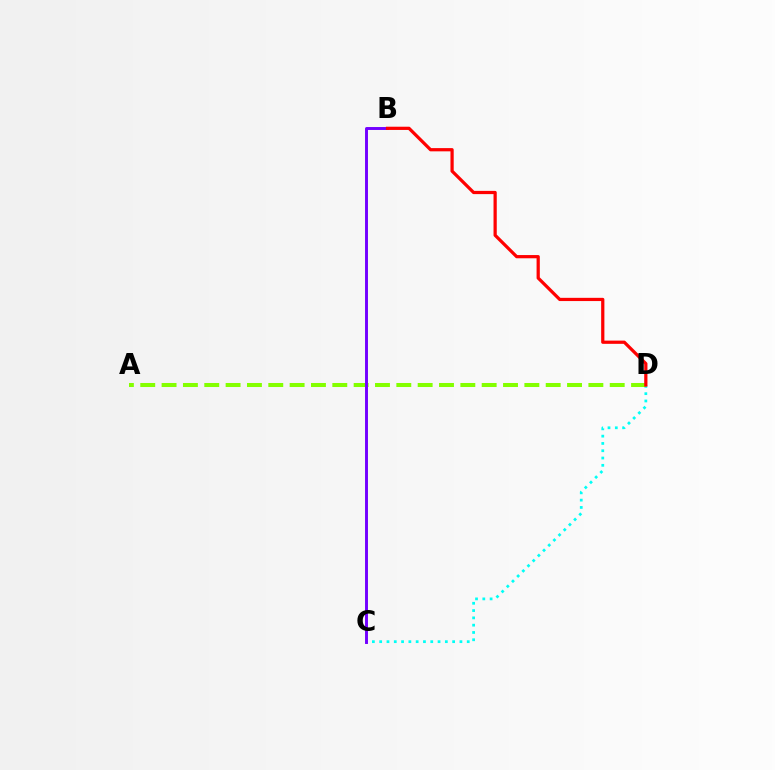{('C', 'D'): [{'color': '#00fff6', 'line_style': 'dotted', 'thickness': 1.98}], ('A', 'D'): [{'color': '#84ff00', 'line_style': 'dashed', 'thickness': 2.9}], ('B', 'C'): [{'color': '#7200ff', 'line_style': 'solid', 'thickness': 2.11}], ('B', 'D'): [{'color': '#ff0000', 'line_style': 'solid', 'thickness': 2.32}]}